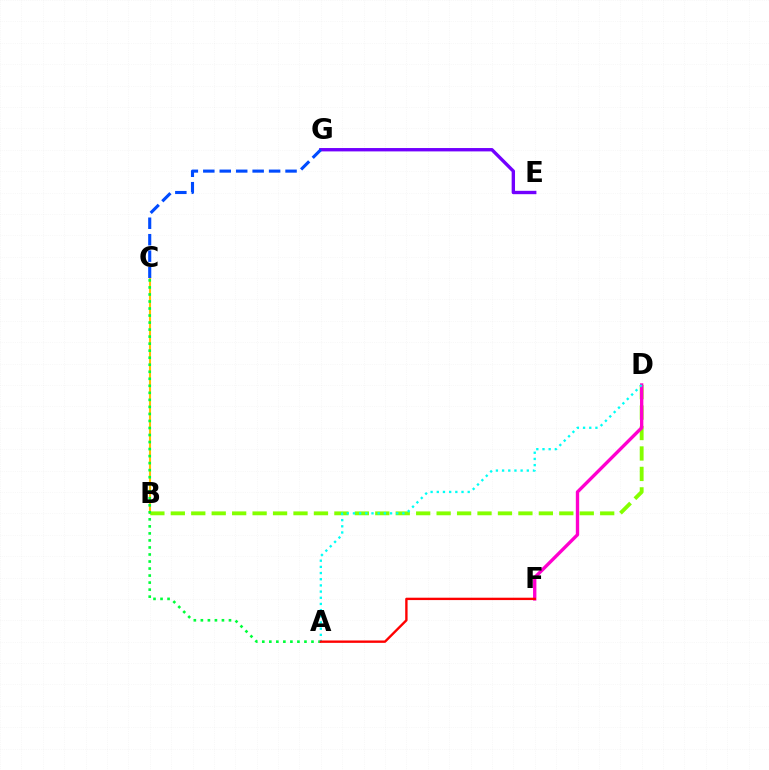{('E', 'G'): [{'color': '#7200ff', 'line_style': 'solid', 'thickness': 2.42}], ('B', 'D'): [{'color': '#84ff00', 'line_style': 'dashed', 'thickness': 2.78}], ('B', 'C'): [{'color': '#ffbd00', 'line_style': 'solid', 'thickness': 1.51}], ('A', 'C'): [{'color': '#00ff39', 'line_style': 'dotted', 'thickness': 1.91}], ('D', 'F'): [{'color': '#ff00cf', 'line_style': 'solid', 'thickness': 2.41}], ('C', 'G'): [{'color': '#004bff', 'line_style': 'dashed', 'thickness': 2.23}], ('A', 'D'): [{'color': '#00fff6', 'line_style': 'dotted', 'thickness': 1.68}], ('A', 'F'): [{'color': '#ff0000', 'line_style': 'solid', 'thickness': 1.71}]}